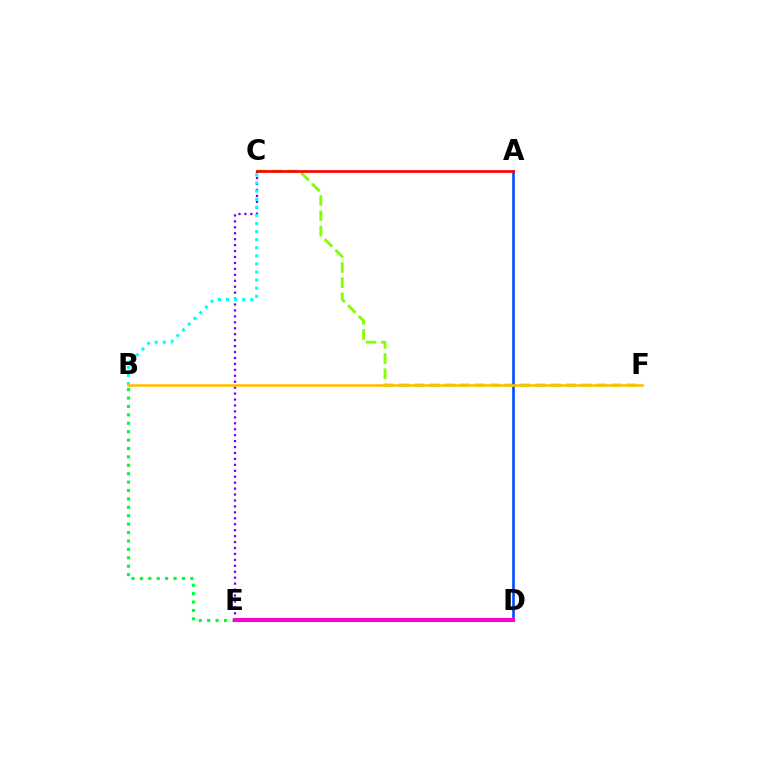{('C', 'E'): [{'color': '#7200ff', 'line_style': 'dotted', 'thickness': 1.61}], ('C', 'F'): [{'color': '#84ff00', 'line_style': 'dashed', 'thickness': 2.06}], ('A', 'D'): [{'color': '#004bff', 'line_style': 'solid', 'thickness': 1.88}], ('B', 'C'): [{'color': '#00fff6', 'line_style': 'dotted', 'thickness': 2.2}], ('B', 'E'): [{'color': '#00ff39', 'line_style': 'dotted', 'thickness': 2.28}], ('B', 'F'): [{'color': '#ffbd00', 'line_style': 'solid', 'thickness': 1.87}], ('A', 'C'): [{'color': '#ff0000', 'line_style': 'solid', 'thickness': 1.92}], ('D', 'E'): [{'color': '#ff00cf', 'line_style': 'solid', 'thickness': 2.93}]}